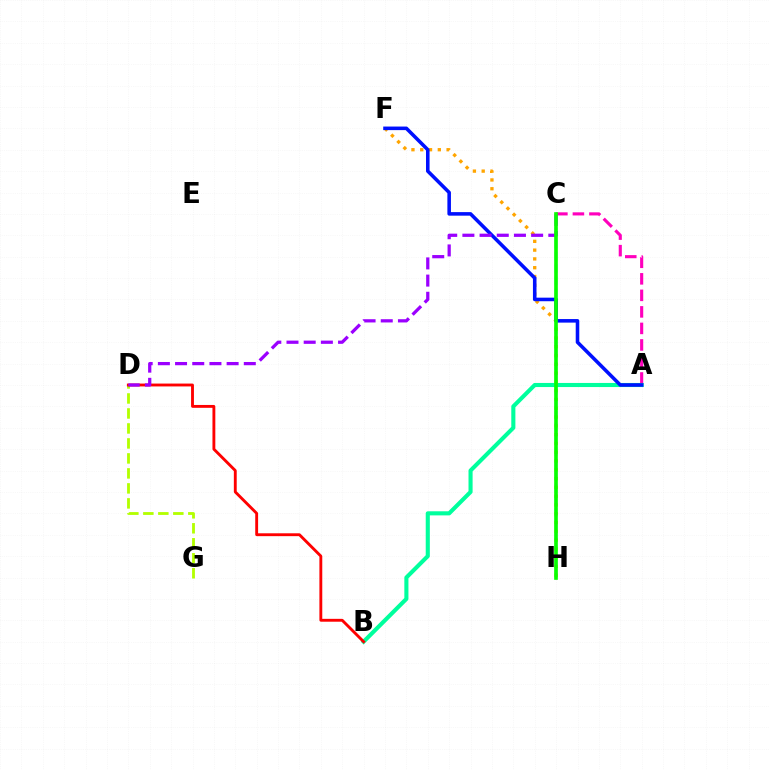{('A', 'C'): [{'color': '#ff00bd', 'line_style': 'dashed', 'thickness': 2.24}], ('D', 'G'): [{'color': '#b3ff00', 'line_style': 'dashed', 'thickness': 2.04}], ('A', 'B'): [{'color': '#00ff9d', 'line_style': 'solid', 'thickness': 2.95}], ('C', 'H'): [{'color': '#00b5ff', 'line_style': 'dashed', 'thickness': 1.66}, {'color': '#08ff00', 'line_style': 'solid', 'thickness': 2.63}], ('F', 'H'): [{'color': '#ffa500', 'line_style': 'dotted', 'thickness': 2.39}], ('A', 'F'): [{'color': '#0010ff', 'line_style': 'solid', 'thickness': 2.56}], ('B', 'D'): [{'color': '#ff0000', 'line_style': 'solid', 'thickness': 2.06}], ('C', 'D'): [{'color': '#9b00ff', 'line_style': 'dashed', 'thickness': 2.33}]}